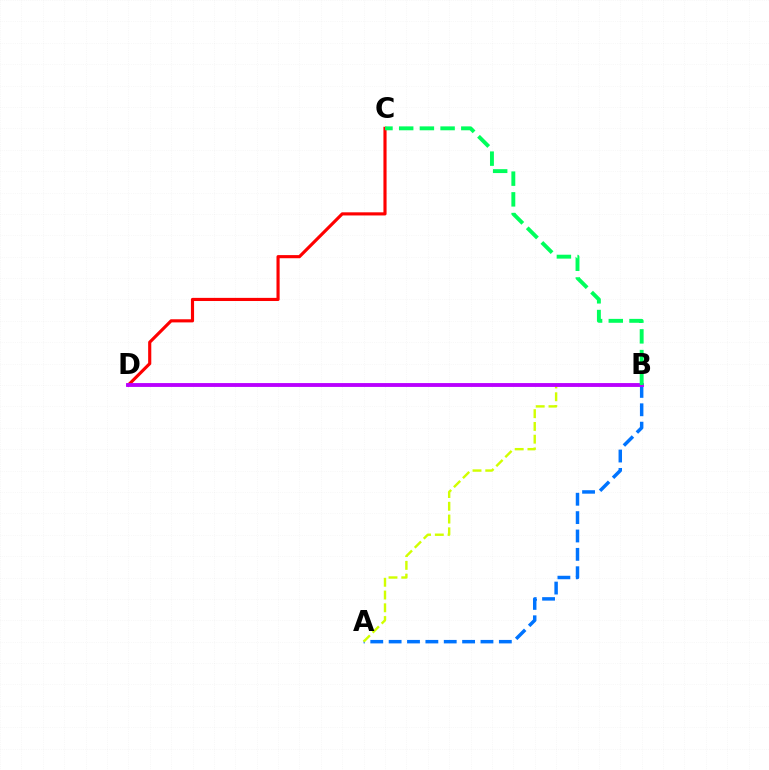{('C', 'D'): [{'color': '#ff0000', 'line_style': 'solid', 'thickness': 2.26}], ('A', 'B'): [{'color': '#0074ff', 'line_style': 'dashed', 'thickness': 2.5}, {'color': '#d1ff00', 'line_style': 'dashed', 'thickness': 1.73}], ('B', 'D'): [{'color': '#b900ff', 'line_style': 'solid', 'thickness': 2.77}], ('B', 'C'): [{'color': '#00ff5c', 'line_style': 'dashed', 'thickness': 2.81}]}